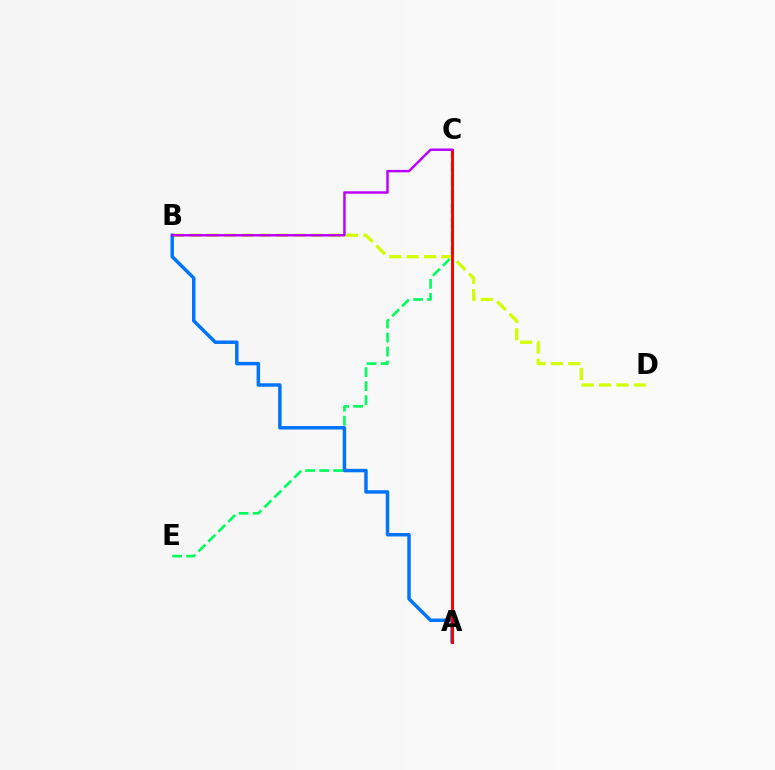{('B', 'D'): [{'color': '#d1ff00', 'line_style': 'dashed', 'thickness': 2.36}], ('C', 'E'): [{'color': '#00ff5c', 'line_style': 'dashed', 'thickness': 1.91}], ('A', 'B'): [{'color': '#0074ff', 'line_style': 'solid', 'thickness': 2.5}], ('A', 'C'): [{'color': '#ff0000', 'line_style': 'solid', 'thickness': 2.13}], ('B', 'C'): [{'color': '#b900ff', 'line_style': 'solid', 'thickness': 1.76}]}